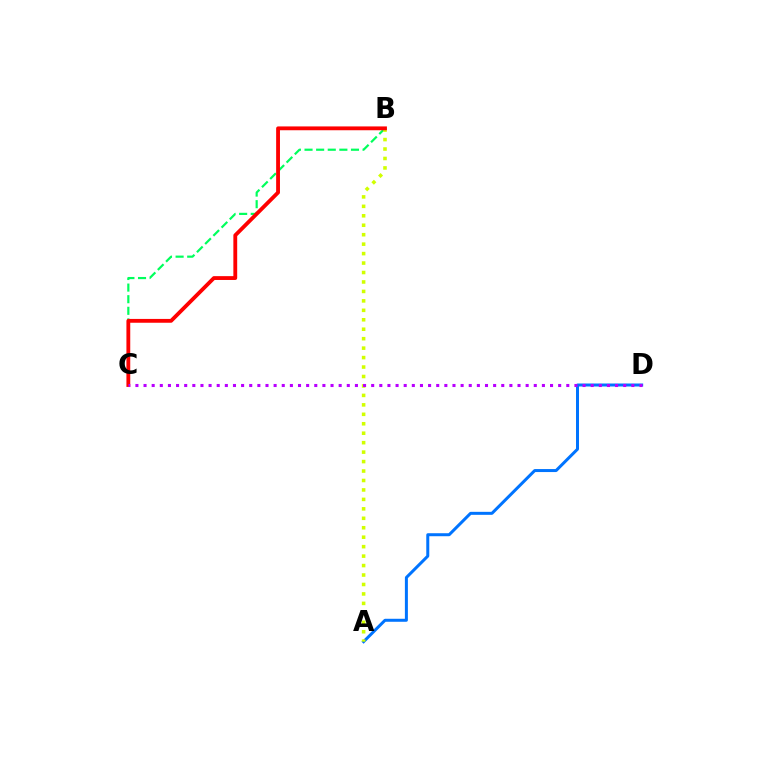{('B', 'C'): [{'color': '#00ff5c', 'line_style': 'dashed', 'thickness': 1.58}, {'color': '#ff0000', 'line_style': 'solid', 'thickness': 2.76}], ('A', 'D'): [{'color': '#0074ff', 'line_style': 'solid', 'thickness': 2.16}], ('A', 'B'): [{'color': '#d1ff00', 'line_style': 'dotted', 'thickness': 2.57}], ('C', 'D'): [{'color': '#b900ff', 'line_style': 'dotted', 'thickness': 2.21}]}